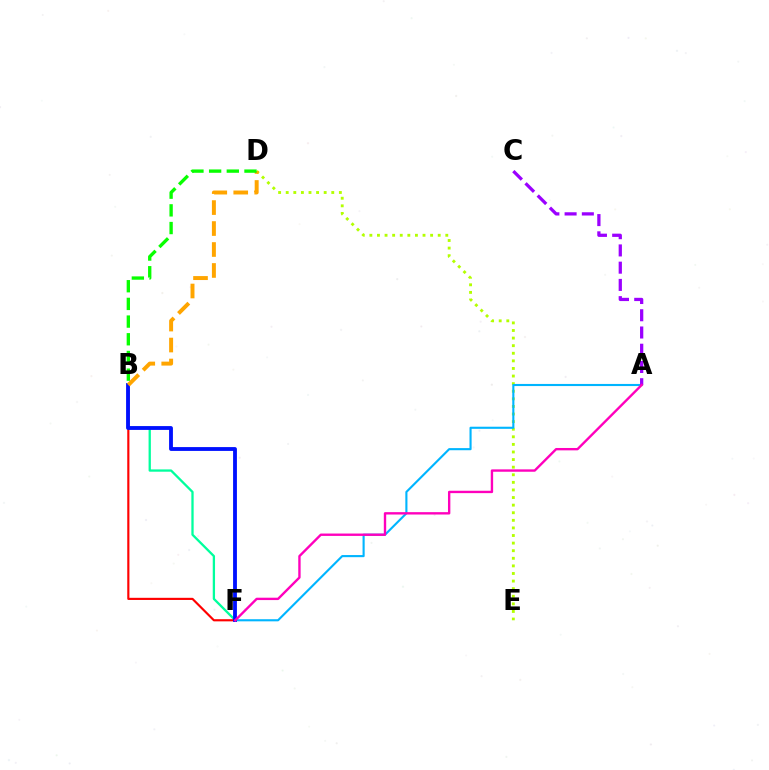{('D', 'E'): [{'color': '#b3ff00', 'line_style': 'dotted', 'thickness': 2.06}], ('A', 'F'): [{'color': '#00b5ff', 'line_style': 'solid', 'thickness': 1.53}, {'color': '#ff00bd', 'line_style': 'solid', 'thickness': 1.71}], ('A', 'C'): [{'color': '#9b00ff', 'line_style': 'dashed', 'thickness': 2.34}], ('B', 'F'): [{'color': '#00ff9d', 'line_style': 'solid', 'thickness': 1.65}, {'color': '#ff0000', 'line_style': 'solid', 'thickness': 1.55}, {'color': '#0010ff', 'line_style': 'solid', 'thickness': 2.76}], ('B', 'D'): [{'color': '#ffa500', 'line_style': 'dashed', 'thickness': 2.85}, {'color': '#08ff00', 'line_style': 'dashed', 'thickness': 2.4}]}